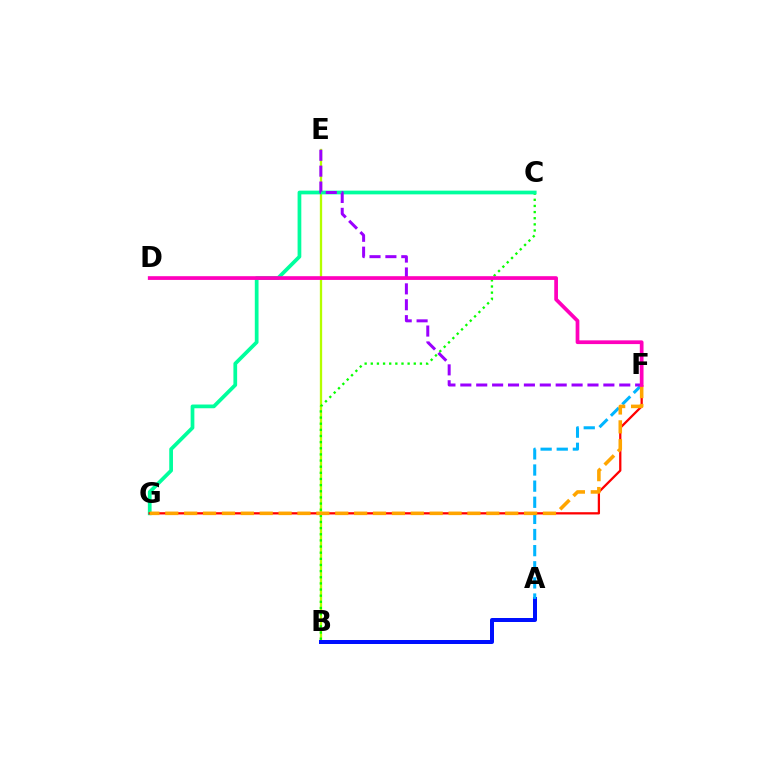{('B', 'E'): [{'color': '#b3ff00', 'line_style': 'solid', 'thickness': 1.66}], ('A', 'B'): [{'color': '#0010ff', 'line_style': 'solid', 'thickness': 2.88}], ('A', 'F'): [{'color': '#00b5ff', 'line_style': 'dashed', 'thickness': 2.19}], ('B', 'C'): [{'color': '#08ff00', 'line_style': 'dotted', 'thickness': 1.67}], ('C', 'G'): [{'color': '#00ff9d', 'line_style': 'solid', 'thickness': 2.68}], ('F', 'G'): [{'color': '#ff0000', 'line_style': 'solid', 'thickness': 1.63}, {'color': '#ffa500', 'line_style': 'dashed', 'thickness': 2.57}], ('E', 'F'): [{'color': '#9b00ff', 'line_style': 'dashed', 'thickness': 2.16}], ('D', 'F'): [{'color': '#ff00bd', 'line_style': 'solid', 'thickness': 2.68}]}